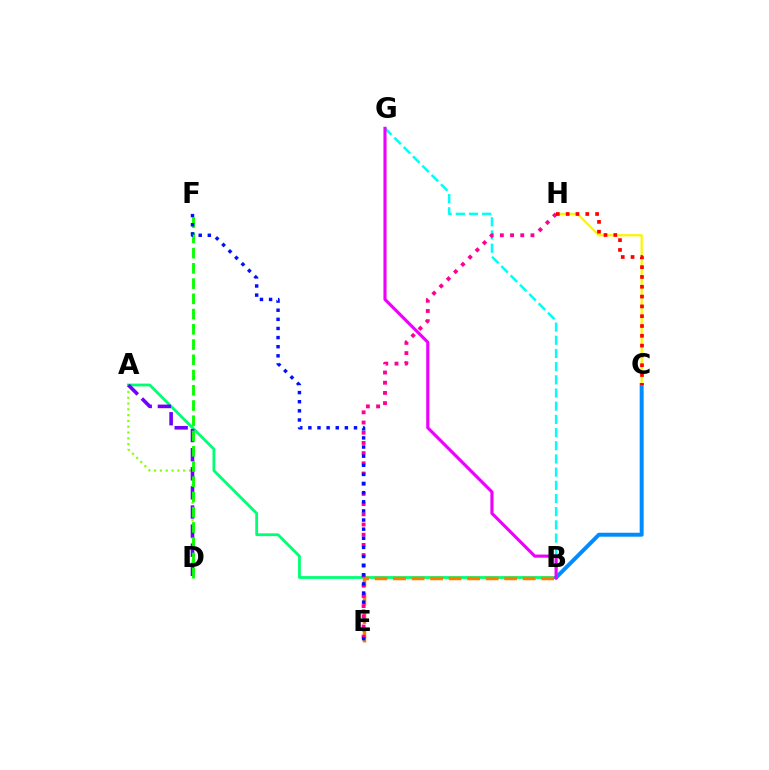{('A', 'B'): [{'color': '#00ff74', 'line_style': 'solid', 'thickness': 2.01}], ('A', 'D'): [{'color': '#84ff00', 'line_style': 'dotted', 'thickness': 1.58}, {'color': '#7200ff', 'line_style': 'dashed', 'thickness': 2.6}], ('C', 'H'): [{'color': '#fcf500', 'line_style': 'solid', 'thickness': 1.6}, {'color': '#ff0000', 'line_style': 'dotted', 'thickness': 2.66}], ('B', 'C'): [{'color': '#008cff', 'line_style': 'solid', 'thickness': 2.85}], ('B', 'G'): [{'color': '#00fff6', 'line_style': 'dashed', 'thickness': 1.79}, {'color': '#ee00ff', 'line_style': 'solid', 'thickness': 2.25}], ('D', 'F'): [{'color': '#08ff00', 'line_style': 'dashed', 'thickness': 2.07}], ('B', 'E'): [{'color': '#ff7c00', 'line_style': 'dashed', 'thickness': 2.52}], ('E', 'H'): [{'color': '#ff0094', 'line_style': 'dotted', 'thickness': 2.77}], ('E', 'F'): [{'color': '#0010ff', 'line_style': 'dotted', 'thickness': 2.48}]}